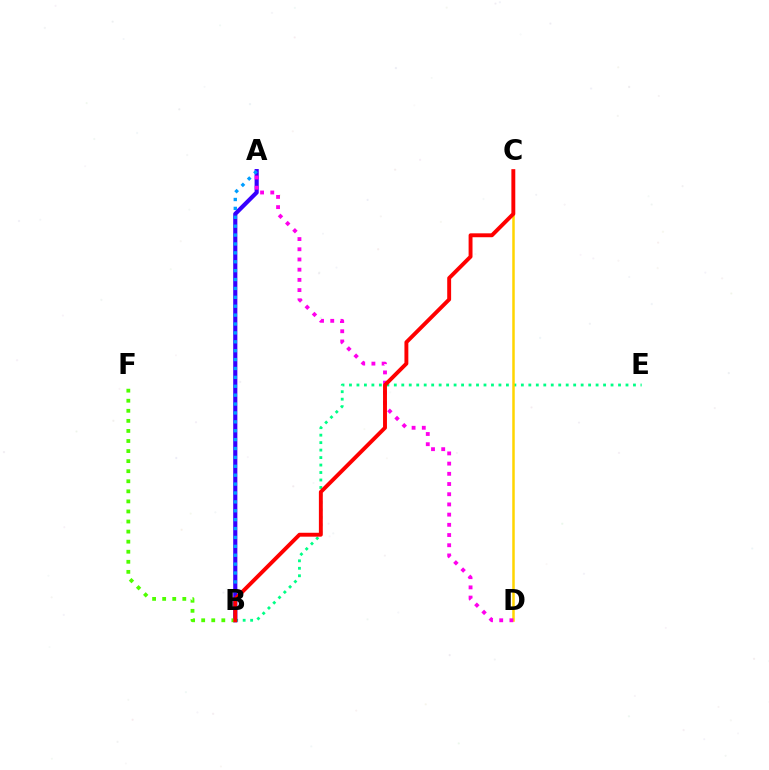{('B', 'E'): [{'color': '#00ff86', 'line_style': 'dotted', 'thickness': 2.03}], ('C', 'D'): [{'color': '#ffd500', 'line_style': 'solid', 'thickness': 1.8}], ('A', 'B'): [{'color': '#3700ff', 'line_style': 'solid', 'thickness': 2.98}, {'color': '#009eff', 'line_style': 'dotted', 'thickness': 2.42}], ('A', 'D'): [{'color': '#ff00ed', 'line_style': 'dotted', 'thickness': 2.77}], ('B', 'F'): [{'color': '#4fff00', 'line_style': 'dotted', 'thickness': 2.74}], ('B', 'C'): [{'color': '#ff0000', 'line_style': 'solid', 'thickness': 2.81}]}